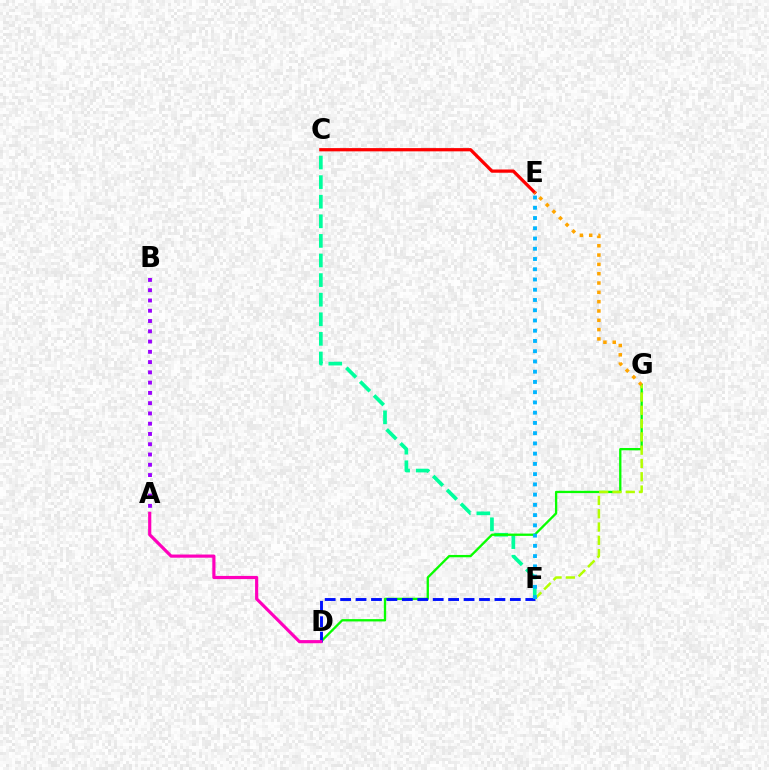{('A', 'B'): [{'color': '#9b00ff', 'line_style': 'dotted', 'thickness': 2.79}], ('C', 'F'): [{'color': '#00ff9d', 'line_style': 'dashed', 'thickness': 2.66}], ('D', 'G'): [{'color': '#08ff00', 'line_style': 'solid', 'thickness': 1.67}], ('D', 'F'): [{'color': '#0010ff', 'line_style': 'dashed', 'thickness': 2.1}], ('F', 'G'): [{'color': '#b3ff00', 'line_style': 'dashed', 'thickness': 1.81}], ('C', 'E'): [{'color': '#ff0000', 'line_style': 'solid', 'thickness': 2.33}], ('E', 'F'): [{'color': '#00b5ff', 'line_style': 'dotted', 'thickness': 2.78}], ('E', 'G'): [{'color': '#ffa500', 'line_style': 'dotted', 'thickness': 2.53}], ('A', 'D'): [{'color': '#ff00bd', 'line_style': 'solid', 'thickness': 2.28}]}